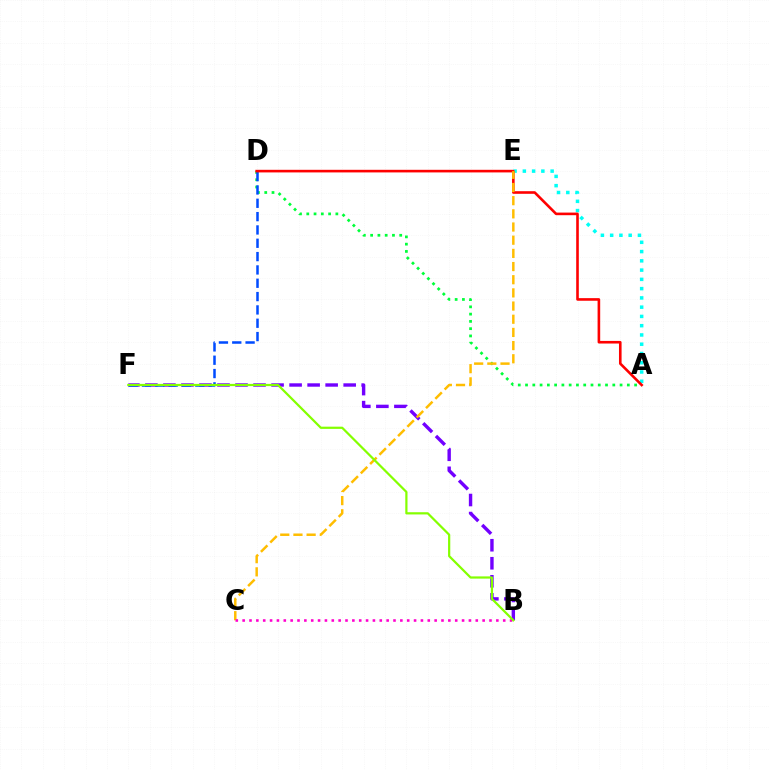{('A', 'D'): [{'color': '#00ff39', 'line_style': 'dotted', 'thickness': 1.98}, {'color': '#ff0000', 'line_style': 'solid', 'thickness': 1.88}], ('B', 'F'): [{'color': '#7200ff', 'line_style': 'dashed', 'thickness': 2.45}, {'color': '#84ff00', 'line_style': 'solid', 'thickness': 1.6}], ('D', 'F'): [{'color': '#004bff', 'line_style': 'dashed', 'thickness': 1.81}], ('A', 'E'): [{'color': '#00fff6', 'line_style': 'dotted', 'thickness': 2.52}], ('C', 'E'): [{'color': '#ffbd00', 'line_style': 'dashed', 'thickness': 1.79}], ('B', 'C'): [{'color': '#ff00cf', 'line_style': 'dotted', 'thickness': 1.86}]}